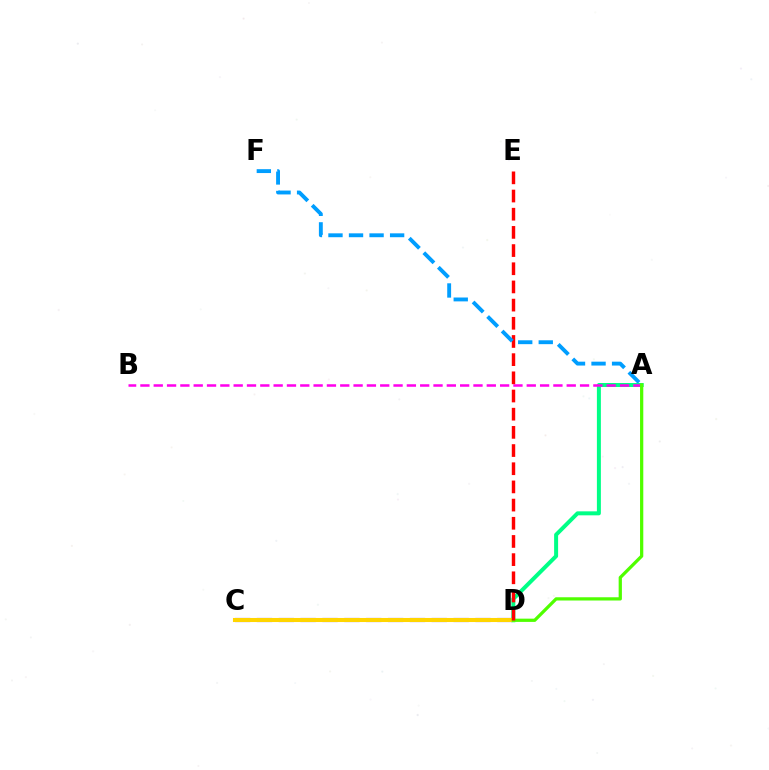{('A', 'D'): [{'color': '#00ff86', 'line_style': 'solid', 'thickness': 2.87}, {'color': '#4fff00', 'line_style': 'solid', 'thickness': 2.34}], ('A', 'B'): [{'color': '#ff00ed', 'line_style': 'dashed', 'thickness': 1.81}], ('C', 'D'): [{'color': '#3700ff', 'line_style': 'dashed', 'thickness': 2.97}, {'color': '#ffd500', 'line_style': 'solid', 'thickness': 2.92}], ('D', 'E'): [{'color': '#ff0000', 'line_style': 'dashed', 'thickness': 2.47}], ('A', 'F'): [{'color': '#009eff', 'line_style': 'dashed', 'thickness': 2.79}]}